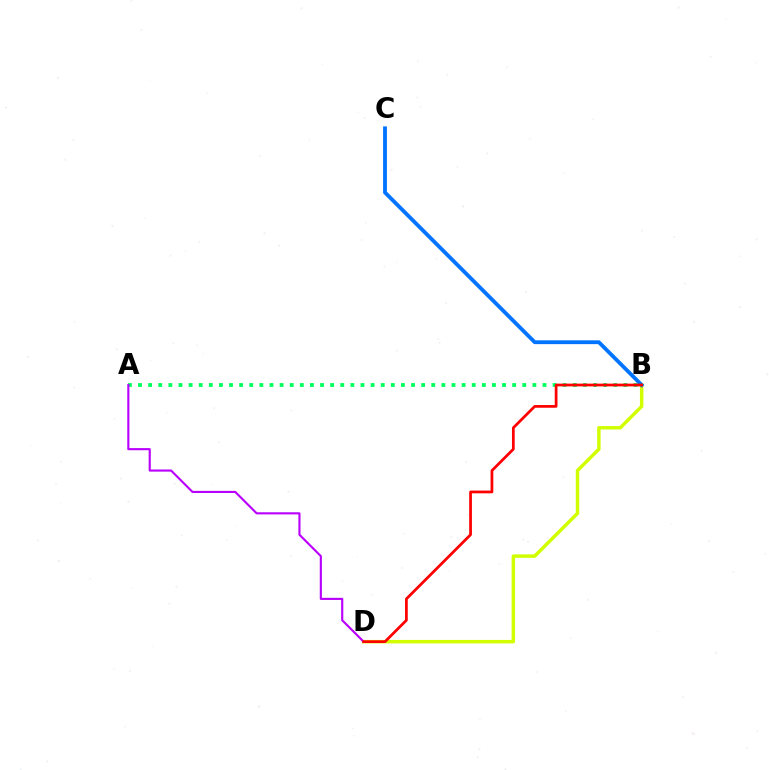{('A', 'B'): [{'color': '#00ff5c', 'line_style': 'dotted', 'thickness': 2.75}], ('B', 'D'): [{'color': '#d1ff00', 'line_style': 'solid', 'thickness': 2.49}, {'color': '#ff0000', 'line_style': 'solid', 'thickness': 1.97}], ('B', 'C'): [{'color': '#0074ff', 'line_style': 'solid', 'thickness': 2.75}], ('A', 'D'): [{'color': '#b900ff', 'line_style': 'solid', 'thickness': 1.53}]}